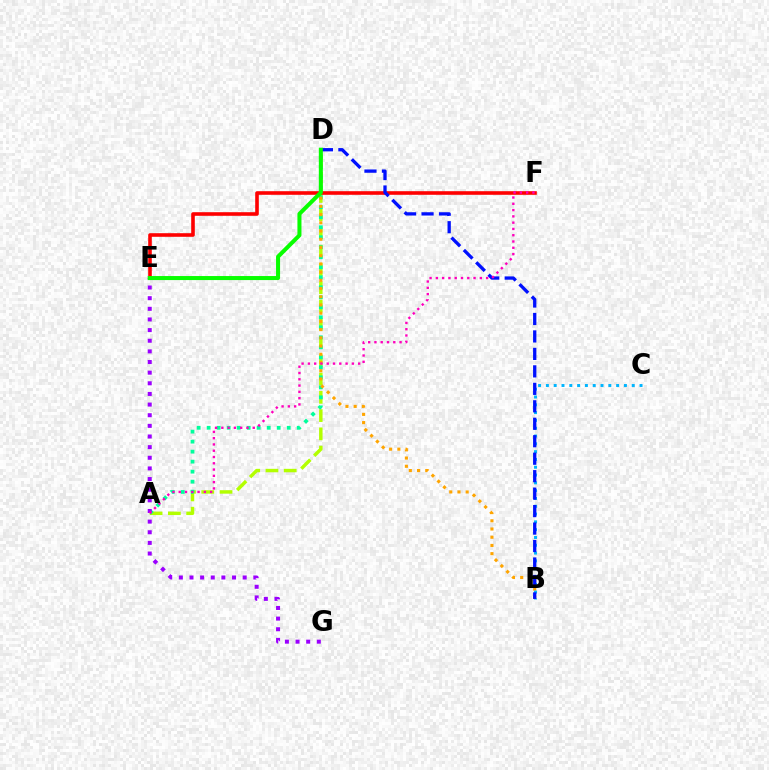{('A', 'D'): [{'color': '#b3ff00', 'line_style': 'dashed', 'thickness': 2.48}, {'color': '#00ff9d', 'line_style': 'dotted', 'thickness': 2.72}], ('B', 'D'): [{'color': '#ffa500', 'line_style': 'dotted', 'thickness': 2.23}, {'color': '#0010ff', 'line_style': 'dashed', 'thickness': 2.37}], ('B', 'C'): [{'color': '#00b5ff', 'line_style': 'dotted', 'thickness': 2.12}], ('E', 'F'): [{'color': '#ff0000', 'line_style': 'solid', 'thickness': 2.59}], ('E', 'G'): [{'color': '#9b00ff', 'line_style': 'dotted', 'thickness': 2.89}], ('D', 'E'): [{'color': '#08ff00', 'line_style': 'solid', 'thickness': 2.9}], ('A', 'F'): [{'color': '#ff00bd', 'line_style': 'dotted', 'thickness': 1.71}]}